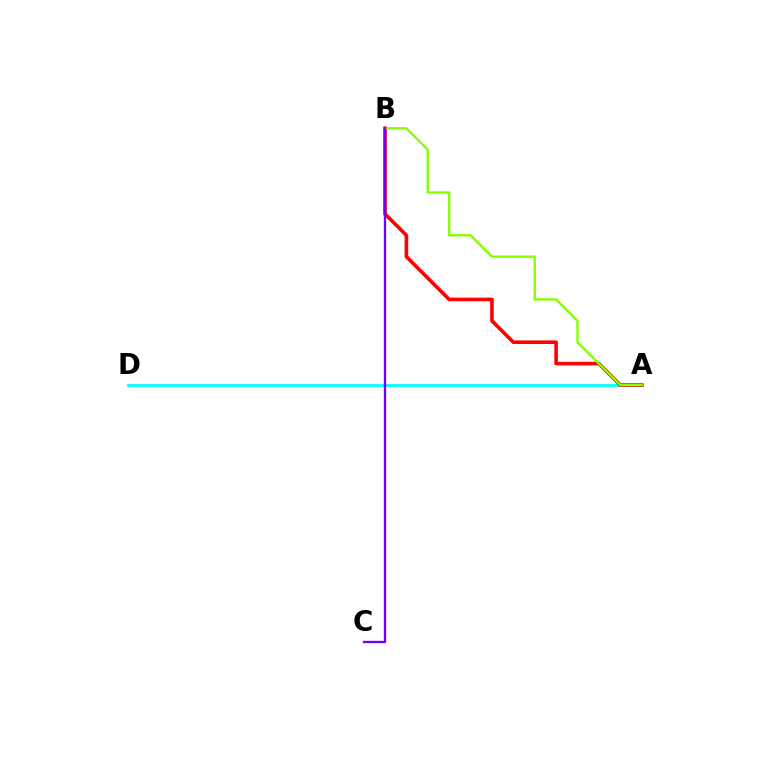{('A', 'D'): [{'color': '#00fff6', 'line_style': 'solid', 'thickness': 1.98}], ('A', 'B'): [{'color': '#ff0000', 'line_style': 'solid', 'thickness': 2.6}, {'color': '#84ff00', 'line_style': 'solid', 'thickness': 1.71}], ('B', 'C'): [{'color': '#7200ff', 'line_style': 'solid', 'thickness': 1.68}]}